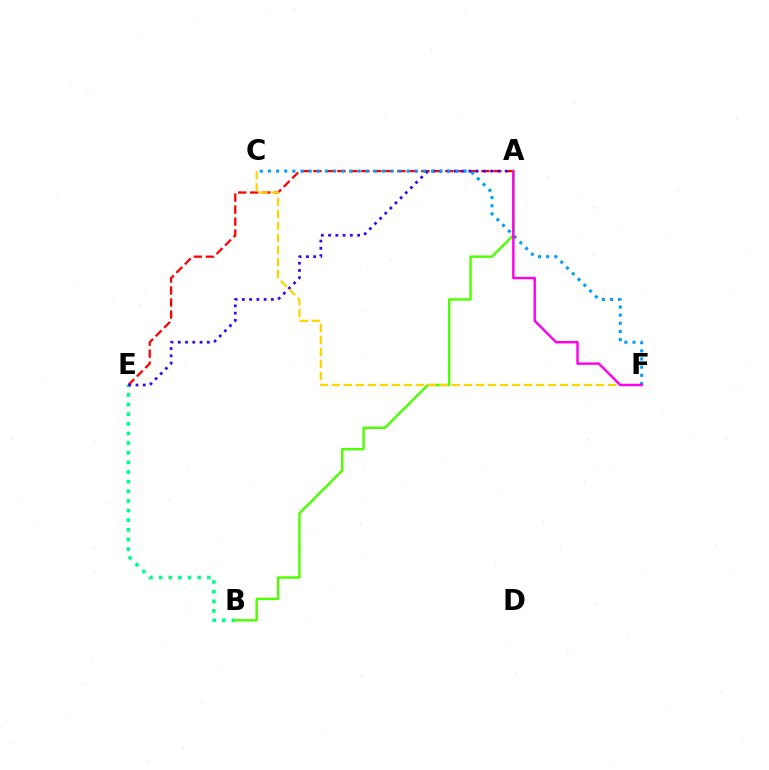{('A', 'E'): [{'color': '#ff0000', 'line_style': 'dashed', 'thickness': 1.63}, {'color': '#3700ff', 'line_style': 'dotted', 'thickness': 1.97}], ('B', 'E'): [{'color': '#00ff86', 'line_style': 'dotted', 'thickness': 2.62}], ('C', 'F'): [{'color': '#009eff', 'line_style': 'dotted', 'thickness': 2.22}, {'color': '#ffd500', 'line_style': 'dashed', 'thickness': 1.63}], ('A', 'B'): [{'color': '#4fff00', 'line_style': 'solid', 'thickness': 1.75}], ('A', 'F'): [{'color': '#ff00ed', 'line_style': 'solid', 'thickness': 1.75}]}